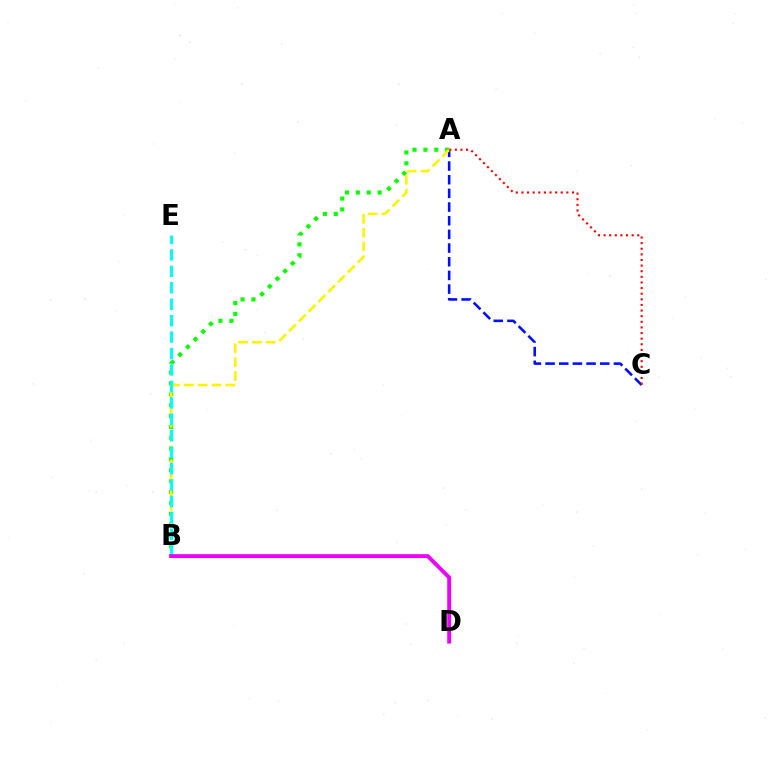{('A', 'B'): [{'color': '#08ff00', 'line_style': 'dotted', 'thickness': 2.95}, {'color': '#fcf500', 'line_style': 'dashed', 'thickness': 1.88}], ('A', 'C'): [{'color': '#0010ff', 'line_style': 'dashed', 'thickness': 1.86}, {'color': '#ff0000', 'line_style': 'dotted', 'thickness': 1.53}], ('B', 'E'): [{'color': '#00fff6', 'line_style': 'dashed', 'thickness': 2.23}], ('B', 'D'): [{'color': '#ee00ff', 'line_style': 'solid', 'thickness': 2.79}]}